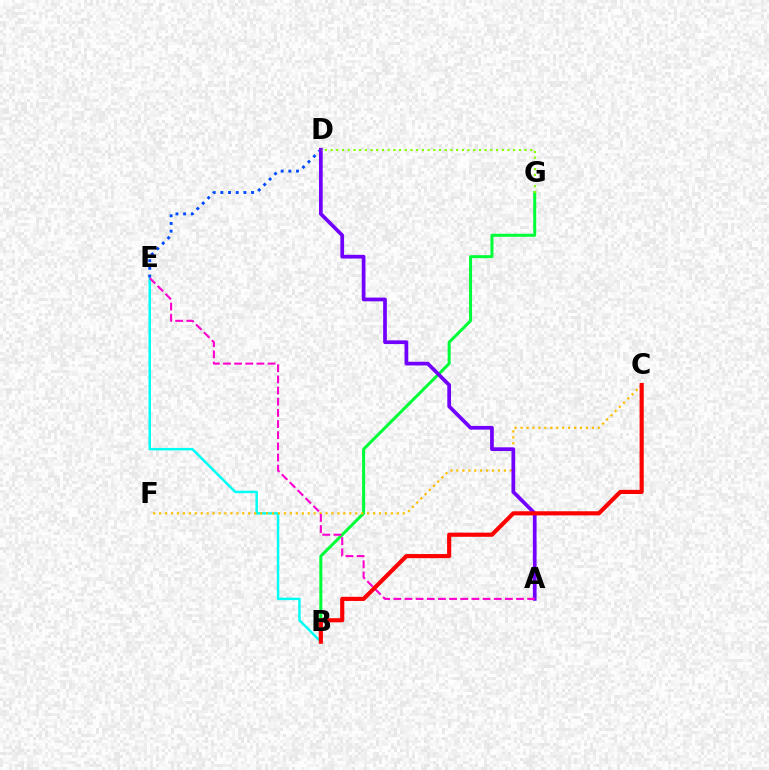{('B', 'G'): [{'color': '#00ff39', 'line_style': 'solid', 'thickness': 2.17}], ('B', 'E'): [{'color': '#00fff6', 'line_style': 'solid', 'thickness': 1.77}], ('D', 'E'): [{'color': '#004bff', 'line_style': 'dotted', 'thickness': 2.09}], ('C', 'F'): [{'color': '#ffbd00', 'line_style': 'dotted', 'thickness': 1.61}], ('A', 'D'): [{'color': '#7200ff', 'line_style': 'solid', 'thickness': 2.68}], ('A', 'E'): [{'color': '#ff00cf', 'line_style': 'dashed', 'thickness': 1.52}], ('B', 'C'): [{'color': '#ff0000', 'line_style': 'solid', 'thickness': 2.98}], ('D', 'G'): [{'color': '#84ff00', 'line_style': 'dotted', 'thickness': 1.55}]}